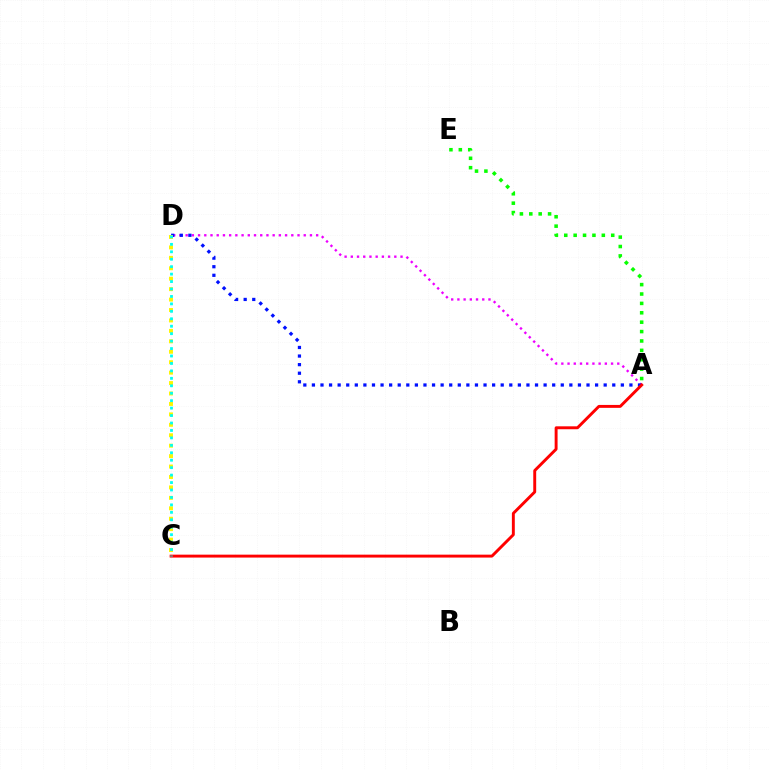{('A', 'D'): [{'color': '#ee00ff', 'line_style': 'dotted', 'thickness': 1.69}, {'color': '#0010ff', 'line_style': 'dotted', 'thickness': 2.33}], ('A', 'C'): [{'color': '#ff0000', 'line_style': 'solid', 'thickness': 2.1}], ('C', 'D'): [{'color': '#fcf500', 'line_style': 'dotted', 'thickness': 2.84}, {'color': '#00fff6', 'line_style': 'dotted', 'thickness': 2.02}], ('A', 'E'): [{'color': '#08ff00', 'line_style': 'dotted', 'thickness': 2.55}]}